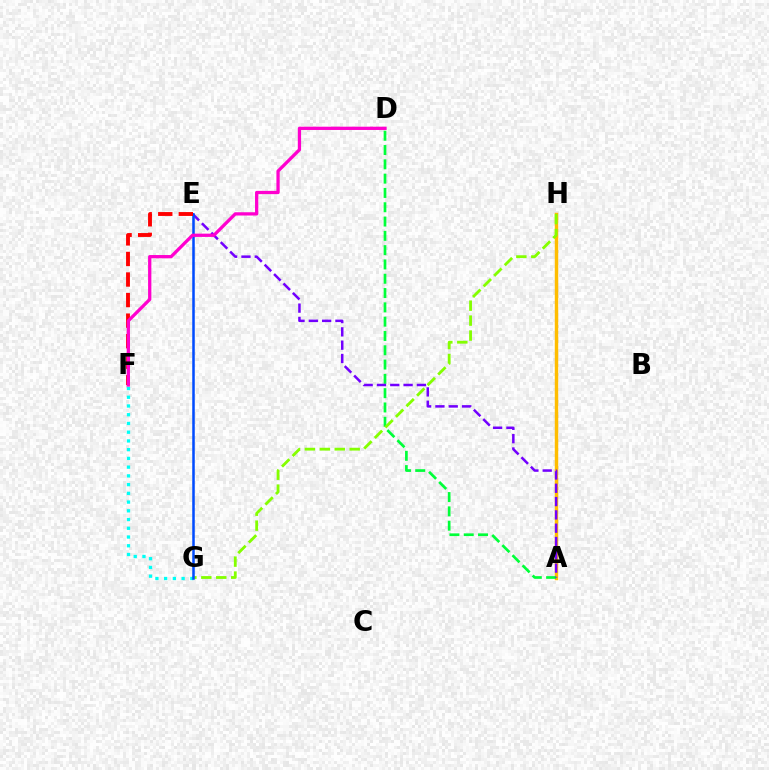{('A', 'H'): [{'color': '#ffbd00', 'line_style': 'solid', 'thickness': 2.48}], ('A', 'D'): [{'color': '#00ff39', 'line_style': 'dashed', 'thickness': 1.94}], ('G', 'H'): [{'color': '#84ff00', 'line_style': 'dashed', 'thickness': 2.03}], ('A', 'E'): [{'color': '#7200ff', 'line_style': 'dashed', 'thickness': 1.81}], ('F', 'G'): [{'color': '#00fff6', 'line_style': 'dotted', 'thickness': 2.37}], ('E', 'G'): [{'color': '#004bff', 'line_style': 'solid', 'thickness': 1.81}], ('E', 'F'): [{'color': '#ff0000', 'line_style': 'dashed', 'thickness': 2.79}], ('D', 'F'): [{'color': '#ff00cf', 'line_style': 'solid', 'thickness': 2.36}]}